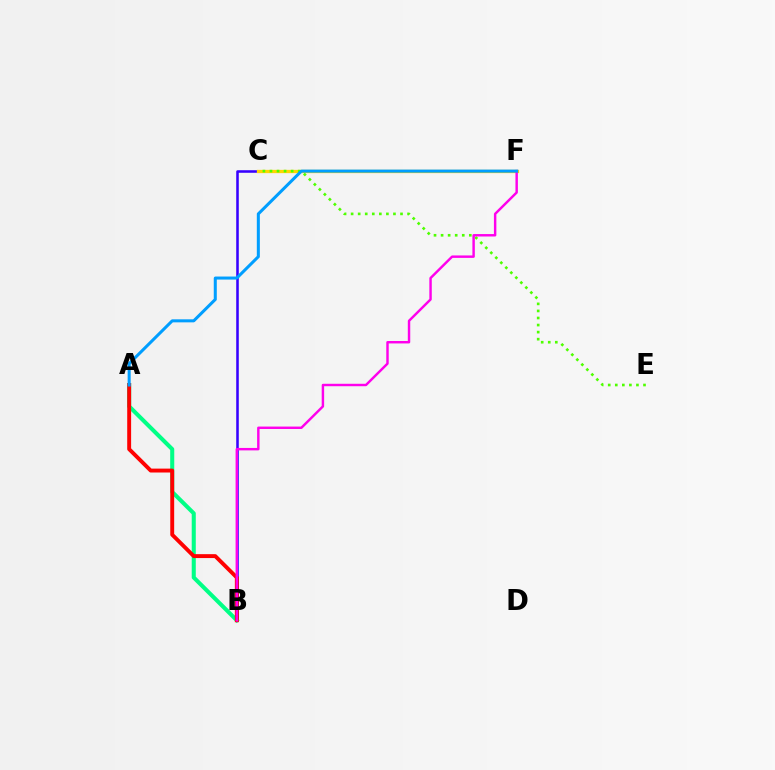{('B', 'C'): [{'color': '#3700ff', 'line_style': 'solid', 'thickness': 1.84}], ('C', 'F'): [{'color': '#ffd500', 'line_style': 'solid', 'thickness': 2.36}], ('A', 'B'): [{'color': '#00ff86', 'line_style': 'solid', 'thickness': 2.92}, {'color': '#ff0000', 'line_style': 'solid', 'thickness': 2.81}], ('C', 'E'): [{'color': '#4fff00', 'line_style': 'dotted', 'thickness': 1.92}], ('B', 'F'): [{'color': '#ff00ed', 'line_style': 'solid', 'thickness': 1.76}], ('A', 'F'): [{'color': '#009eff', 'line_style': 'solid', 'thickness': 2.18}]}